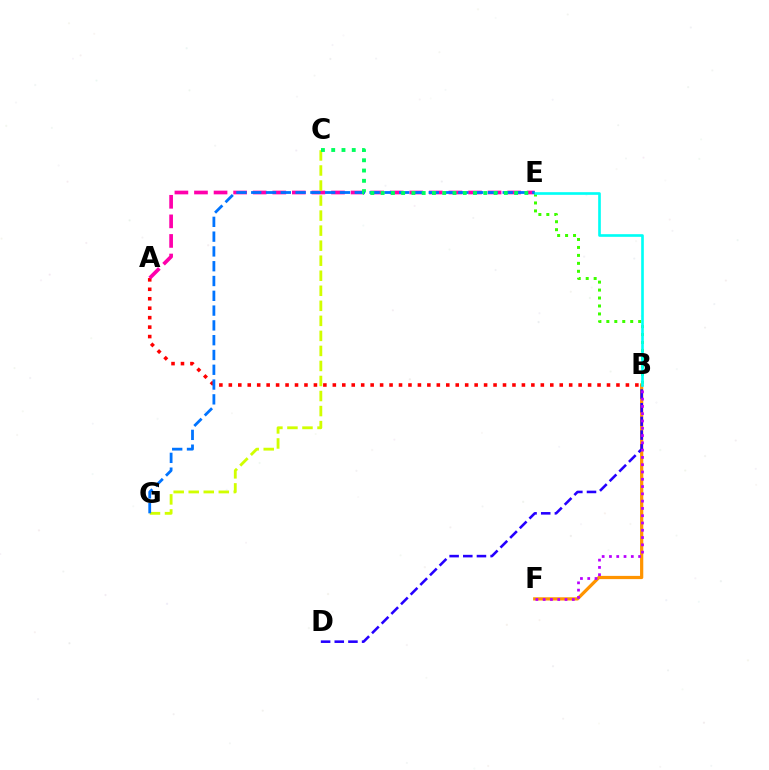{('B', 'F'): [{'color': '#ff9400', 'line_style': 'solid', 'thickness': 2.32}, {'color': '#b900ff', 'line_style': 'dotted', 'thickness': 1.98}], ('A', 'B'): [{'color': '#ff0000', 'line_style': 'dotted', 'thickness': 2.57}], ('A', 'E'): [{'color': '#ff00ac', 'line_style': 'dashed', 'thickness': 2.66}], ('B', 'D'): [{'color': '#2500ff', 'line_style': 'dashed', 'thickness': 1.86}], ('C', 'G'): [{'color': '#d1ff00', 'line_style': 'dashed', 'thickness': 2.04}], ('B', 'E'): [{'color': '#3dff00', 'line_style': 'dotted', 'thickness': 2.16}, {'color': '#00fff6', 'line_style': 'solid', 'thickness': 1.91}], ('E', 'G'): [{'color': '#0074ff', 'line_style': 'dashed', 'thickness': 2.01}], ('C', 'E'): [{'color': '#00ff5c', 'line_style': 'dotted', 'thickness': 2.79}]}